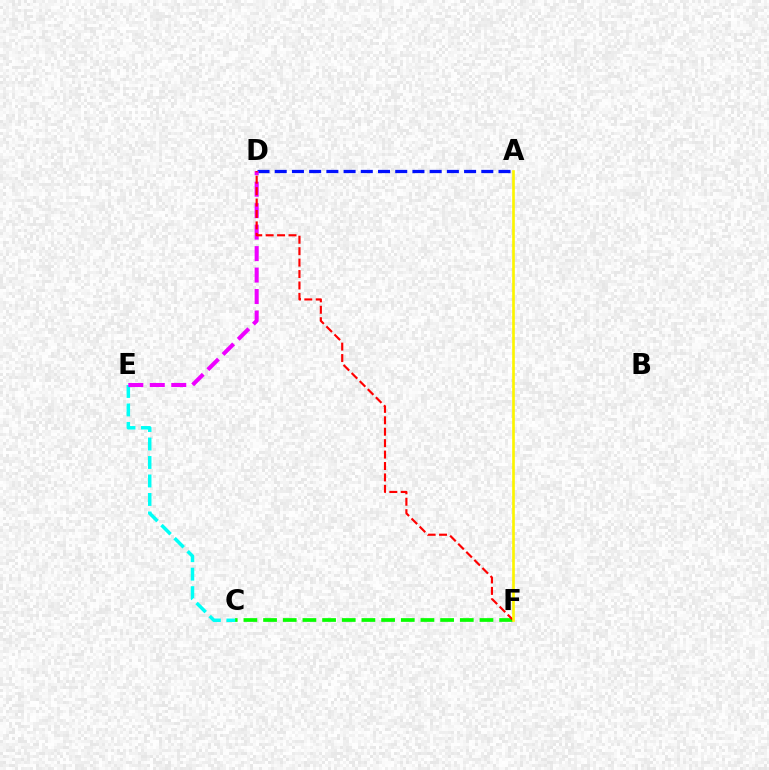{('A', 'D'): [{'color': '#0010ff', 'line_style': 'dashed', 'thickness': 2.34}], ('C', 'F'): [{'color': '#08ff00', 'line_style': 'dashed', 'thickness': 2.67}], ('C', 'E'): [{'color': '#00fff6', 'line_style': 'dashed', 'thickness': 2.51}], ('D', 'E'): [{'color': '#ee00ff', 'line_style': 'dashed', 'thickness': 2.92}], ('D', 'F'): [{'color': '#ff0000', 'line_style': 'dashed', 'thickness': 1.55}], ('A', 'F'): [{'color': '#fcf500', 'line_style': 'solid', 'thickness': 1.92}]}